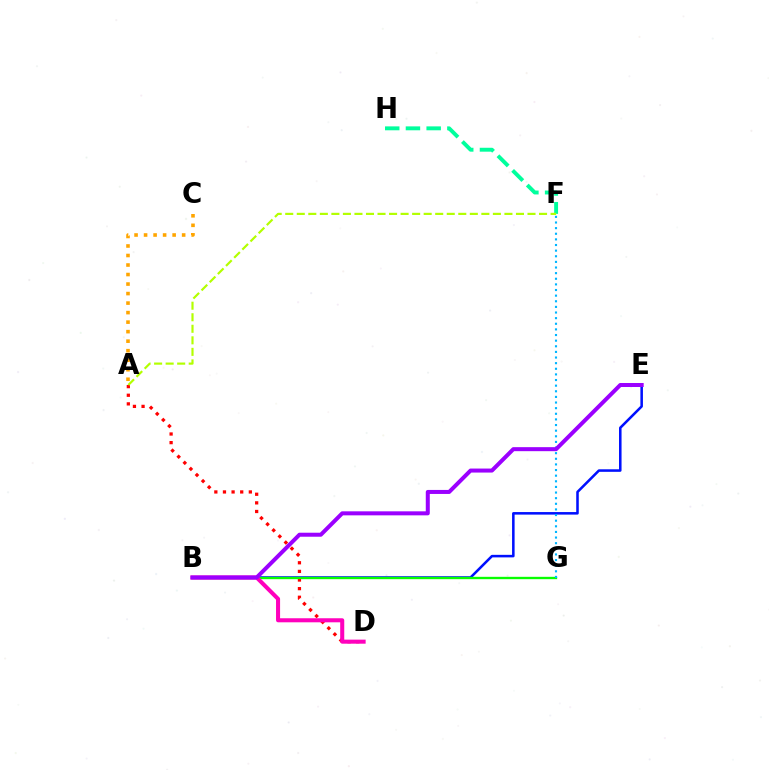{('B', 'E'): [{'color': '#0010ff', 'line_style': 'solid', 'thickness': 1.83}, {'color': '#9b00ff', 'line_style': 'solid', 'thickness': 2.89}], ('F', 'H'): [{'color': '#00ff9d', 'line_style': 'dashed', 'thickness': 2.81}], ('A', 'D'): [{'color': '#ff0000', 'line_style': 'dotted', 'thickness': 2.34}], ('B', 'G'): [{'color': '#08ff00', 'line_style': 'solid', 'thickness': 1.69}], ('B', 'D'): [{'color': '#ff00bd', 'line_style': 'solid', 'thickness': 2.92}], ('A', 'C'): [{'color': '#ffa500', 'line_style': 'dotted', 'thickness': 2.59}], ('F', 'G'): [{'color': '#00b5ff', 'line_style': 'dotted', 'thickness': 1.53}], ('A', 'F'): [{'color': '#b3ff00', 'line_style': 'dashed', 'thickness': 1.57}]}